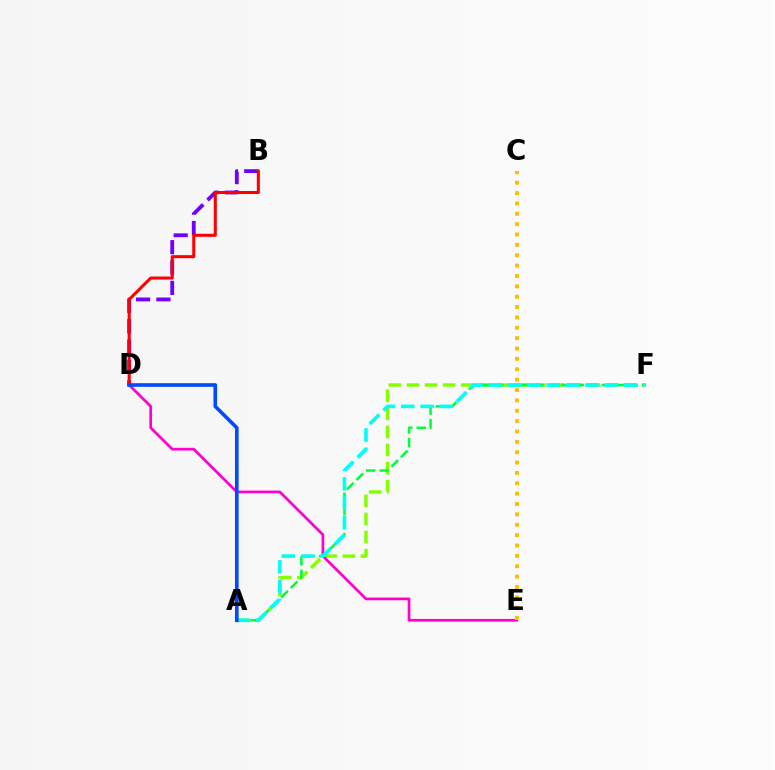{('B', 'D'): [{'color': '#7200ff', 'line_style': 'dashed', 'thickness': 2.77}, {'color': '#ff0000', 'line_style': 'solid', 'thickness': 2.2}], ('A', 'F'): [{'color': '#84ff00', 'line_style': 'dashed', 'thickness': 2.46}, {'color': '#00ff39', 'line_style': 'dashed', 'thickness': 1.83}, {'color': '#00fff6', 'line_style': 'dashed', 'thickness': 2.62}], ('D', 'E'): [{'color': '#ff00cf', 'line_style': 'solid', 'thickness': 1.96}], ('C', 'E'): [{'color': '#ffbd00', 'line_style': 'dotted', 'thickness': 2.82}], ('A', 'D'): [{'color': '#004bff', 'line_style': 'solid', 'thickness': 2.62}]}